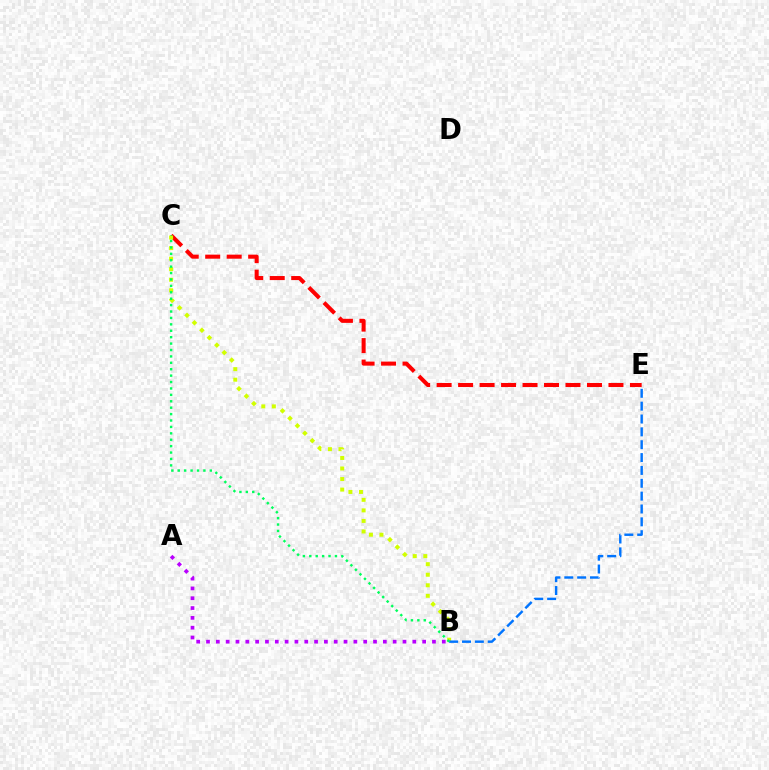{('C', 'E'): [{'color': '#ff0000', 'line_style': 'dashed', 'thickness': 2.92}], ('A', 'B'): [{'color': '#b900ff', 'line_style': 'dotted', 'thickness': 2.67}], ('B', 'C'): [{'color': '#d1ff00', 'line_style': 'dotted', 'thickness': 2.86}, {'color': '#00ff5c', 'line_style': 'dotted', 'thickness': 1.74}], ('B', 'E'): [{'color': '#0074ff', 'line_style': 'dashed', 'thickness': 1.75}]}